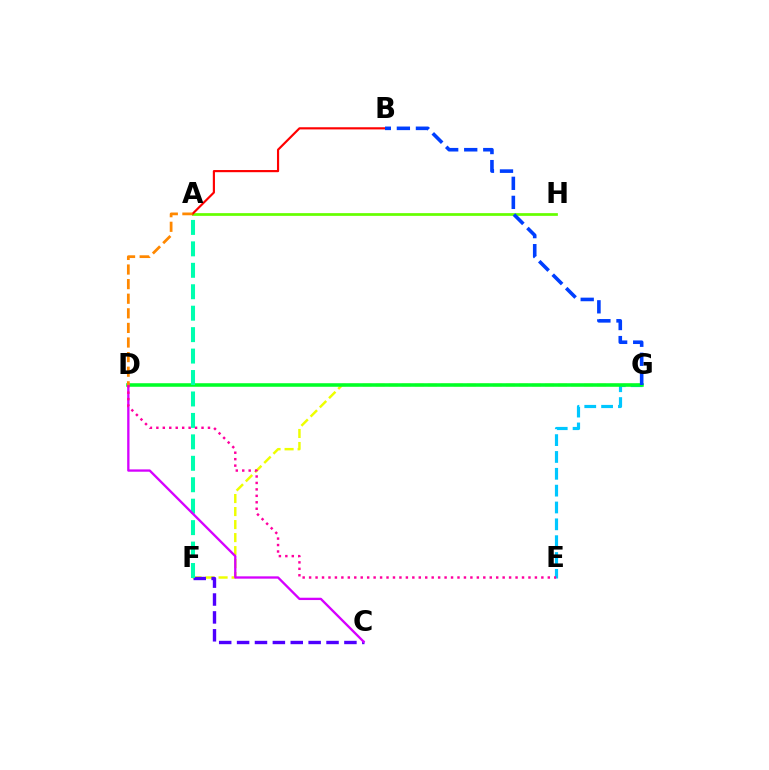{('F', 'G'): [{'color': '#eeff00', 'line_style': 'dashed', 'thickness': 1.77}], ('C', 'F'): [{'color': '#4f00ff', 'line_style': 'dashed', 'thickness': 2.43}], ('E', 'G'): [{'color': '#00c7ff', 'line_style': 'dashed', 'thickness': 2.29}], ('A', 'H'): [{'color': '#66ff00', 'line_style': 'solid', 'thickness': 1.96}], ('D', 'G'): [{'color': '#00ff27', 'line_style': 'solid', 'thickness': 2.55}], ('A', 'F'): [{'color': '#00ffaf', 'line_style': 'dashed', 'thickness': 2.91}], ('C', 'D'): [{'color': '#d600ff', 'line_style': 'solid', 'thickness': 1.67}], ('A', 'B'): [{'color': '#ff0000', 'line_style': 'solid', 'thickness': 1.56}], ('D', 'E'): [{'color': '#ff00a0', 'line_style': 'dotted', 'thickness': 1.75}], ('B', 'G'): [{'color': '#003fff', 'line_style': 'dashed', 'thickness': 2.59}], ('A', 'D'): [{'color': '#ff8800', 'line_style': 'dashed', 'thickness': 1.98}]}